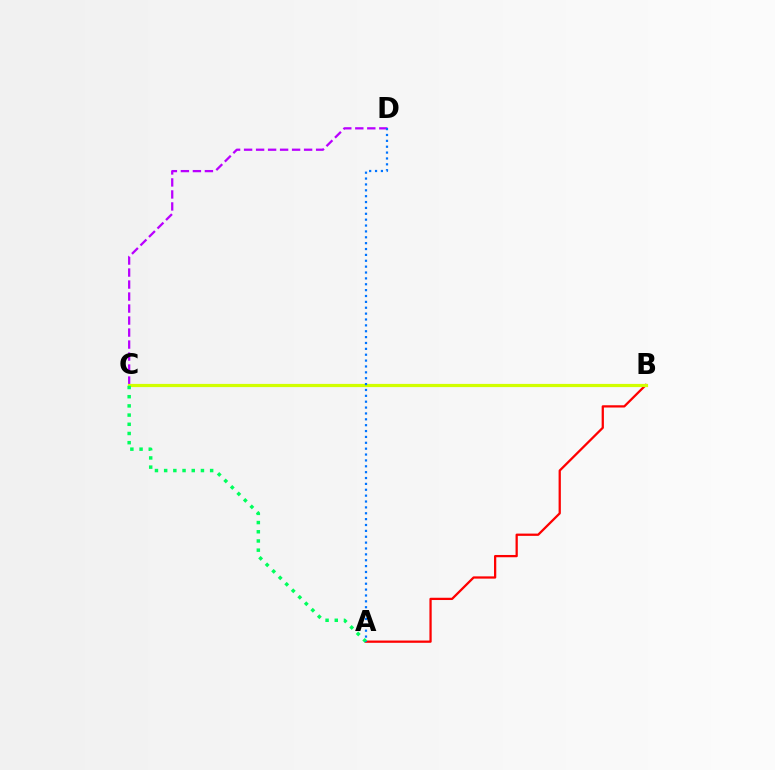{('A', 'B'): [{'color': '#ff0000', 'line_style': 'solid', 'thickness': 1.63}], ('C', 'D'): [{'color': '#b900ff', 'line_style': 'dashed', 'thickness': 1.63}], ('B', 'C'): [{'color': '#d1ff00', 'line_style': 'solid', 'thickness': 2.3}], ('A', 'C'): [{'color': '#00ff5c', 'line_style': 'dotted', 'thickness': 2.5}], ('A', 'D'): [{'color': '#0074ff', 'line_style': 'dotted', 'thickness': 1.6}]}